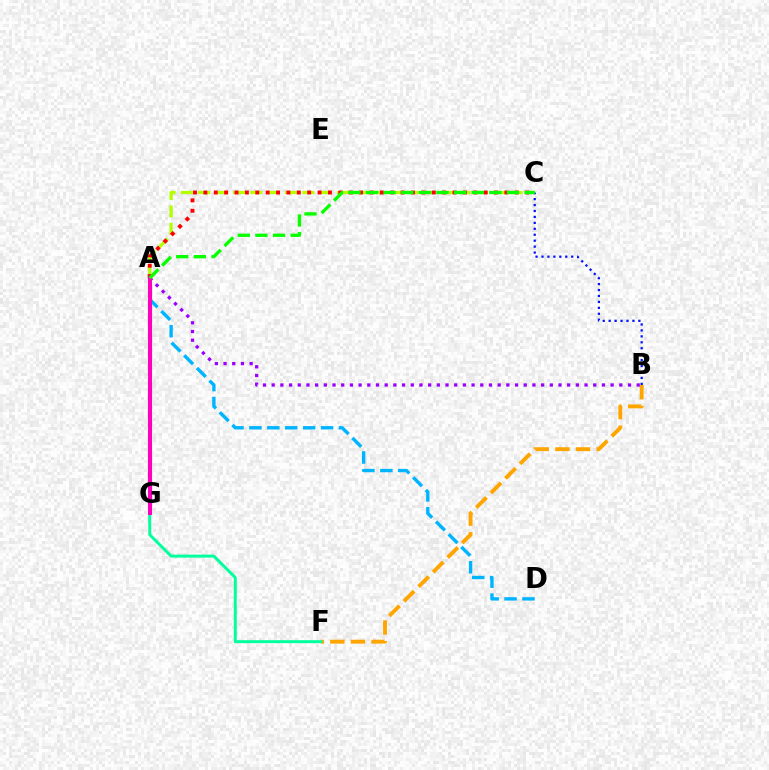{('A', 'C'): [{'color': '#b3ff00', 'line_style': 'dashed', 'thickness': 2.36}, {'color': '#ff0000', 'line_style': 'dotted', 'thickness': 2.82}, {'color': '#08ff00', 'line_style': 'dashed', 'thickness': 2.39}], ('B', 'F'): [{'color': '#ffa500', 'line_style': 'dashed', 'thickness': 2.8}], ('A', 'B'): [{'color': '#9b00ff', 'line_style': 'dotted', 'thickness': 2.36}], ('A', 'D'): [{'color': '#00b5ff', 'line_style': 'dashed', 'thickness': 2.43}], ('F', 'G'): [{'color': '#00ff9d', 'line_style': 'solid', 'thickness': 2.13}], ('B', 'C'): [{'color': '#0010ff', 'line_style': 'dotted', 'thickness': 1.61}], ('A', 'G'): [{'color': '#ff00bd', 'line_style': 'solid', 'thickness': 2.95}]}